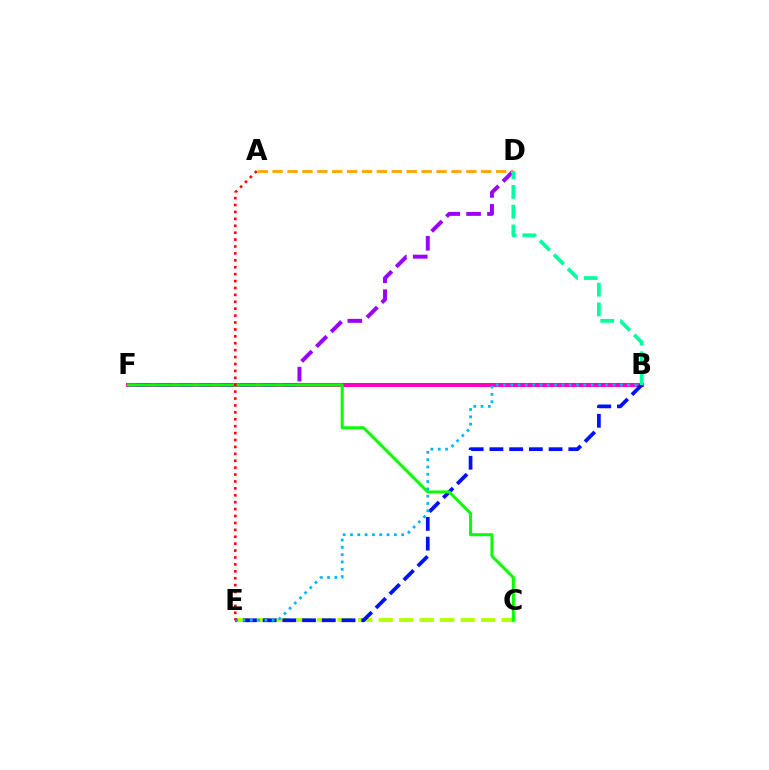{('C', 'E'): [{'color': '#b3ff00', 'line_style': 'dashed', 'thickness': 2.79}], ('B', 'F'): [{'color': '#ff00bd', 'line_style': 'solid', 'thickness': 2.89}], ('D', 'F'): [{'color': '#9b00ff', 'line_style': 'dashed', 'thickness': 2.84}], ('B', 'E'): [{'color': '#0010ff', 'line_style': 'dashed', 'thickness': 2.68}, {'color': '#00b5ff', 'line_style': 'dotted', 'thickness': 1.99}], ('C', 'F'): [{'color': '#08ff00', 'line_style': 'solid', 'thickness': 2.18}], ('A', 'D'): [{'color': '#ffa500', 'line_style': 'dashed', 'thickness': 2.02}], ('B', 'D'): [{'color': '#00ff9d', 'line_style': 'dashed', 'thickness': 2.69}], ('A', 'E'): [{'color': '#ff0000', 'line_style': 'dotted', 'thickness': 1.88}]}